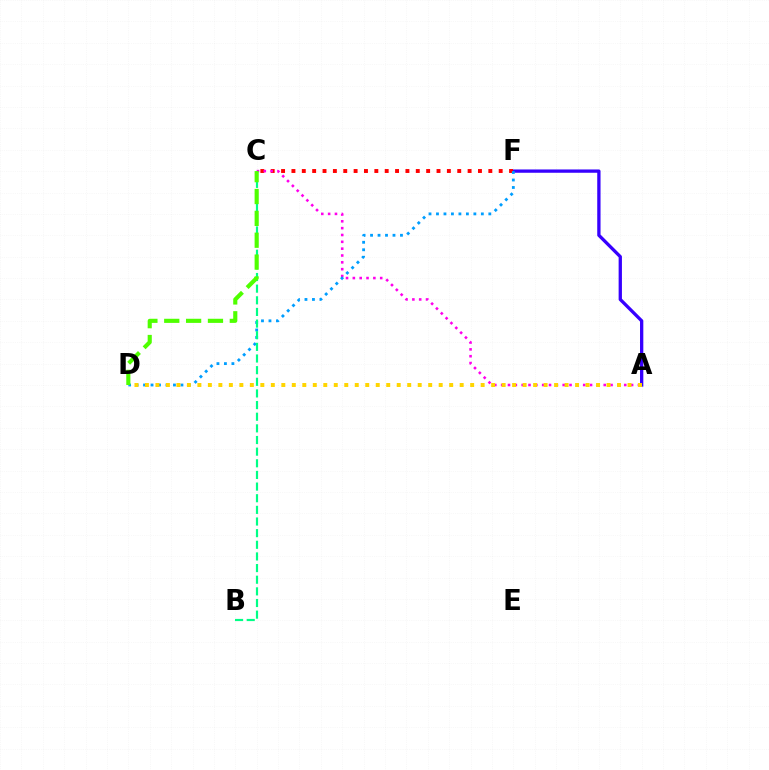{('A', 'F'): [{'color': '#3700ff', 'line_style': 'solid', 'thickness': 2.38}], ('C', 'F'): [{'color': '#ff0000', 'line_style': 'dotted', 'thickness': 2.82}], ('A', 'C'): [{'color': '#ff00ed', 'line_style': 'dotted', 'thickness': 1.86}], ('D', 'F'): [{'color': '#009eff', 'line_style': 'dotted', 'thickness': 2.03}], ('B', 'C'): [{'color': '#00ff86', 'line_style': 'dashed', 'thickness': 1.58}], ('A', 'D'): [{'color': '#ffd500', 'line_style': 'dotted', 'thickness': 2.85}], ('C', 'D'): [{'color': '#4fff00', 'line_style': 'dashed', 'thickness': 2.97}]}